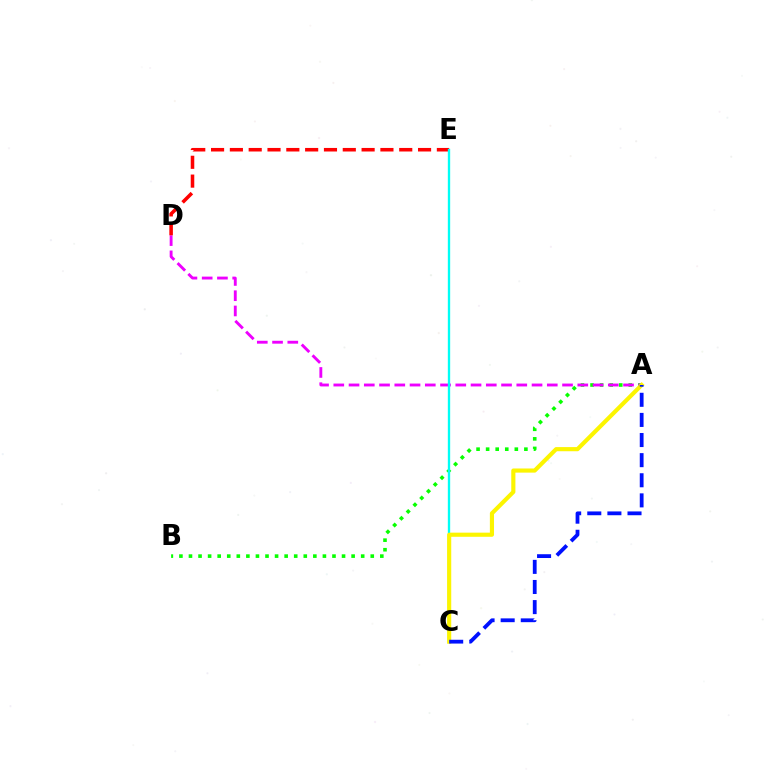{('A', 'B'): [{'color': '#08ff00', 'line_style': 'dotted', 'thickness': 2.6}], ('A', 'D'): [{'color': '#ee00ff', 'line_style': 'dashed', 'thickness': 2.07}], ('D', 'E'): [{'color': '#ff0000', 'line_style': 'dashed', 'thickness': 2.56}], ('C', 'E'): [{'color': '#00fff6', 'line_style': 'solid', 'thickness': 1.69}], ('A', 'C'): [{'color': '#fcf500', 'line_style': 'solid', 'thickness': 2.98}, {'color': '#0010ff', 'line_style': 'dashed', 'thickness': 2.73}]}